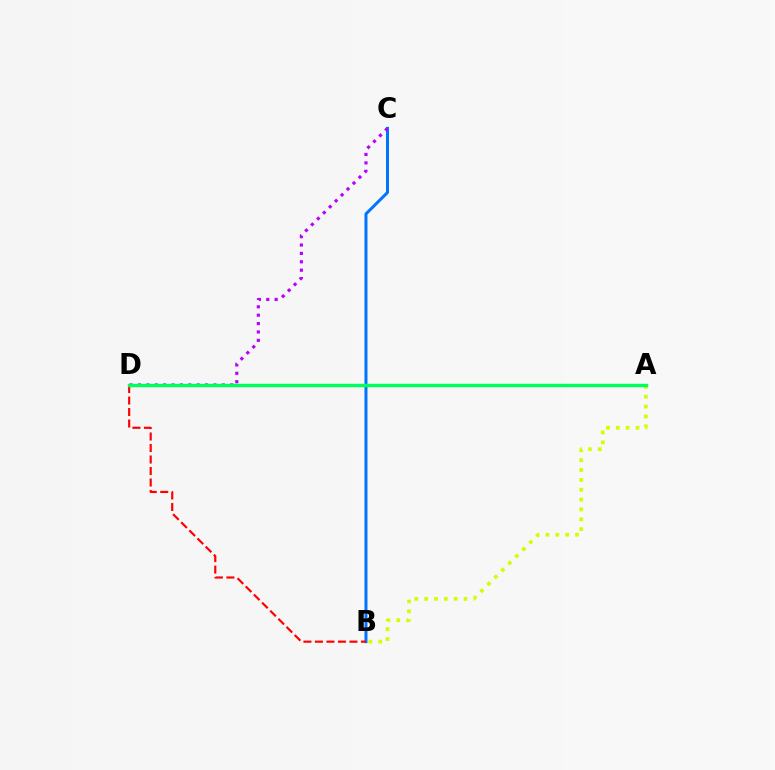{('B', 'C'): [{'color': '#0074ff', 'line_style': 'solid', 'thickness': 2.16}], ('A', 'B'): [{'color': '#d1ff00', 'line_style': 'dotted', 'thickness': 2.68}], ('B', 'D'): [{'color': '#ff0000', 'line_style': 'dashed', 'thickness': 1.56}], ('C', 'D'): [{'color': '#b900ff', 'line_style': 'dotted', 'thickness': 2.28}], ('A', 'D'): [{'color': '#00ff5c', 'line_style': 'solid', 'thickness': 2.47}]}